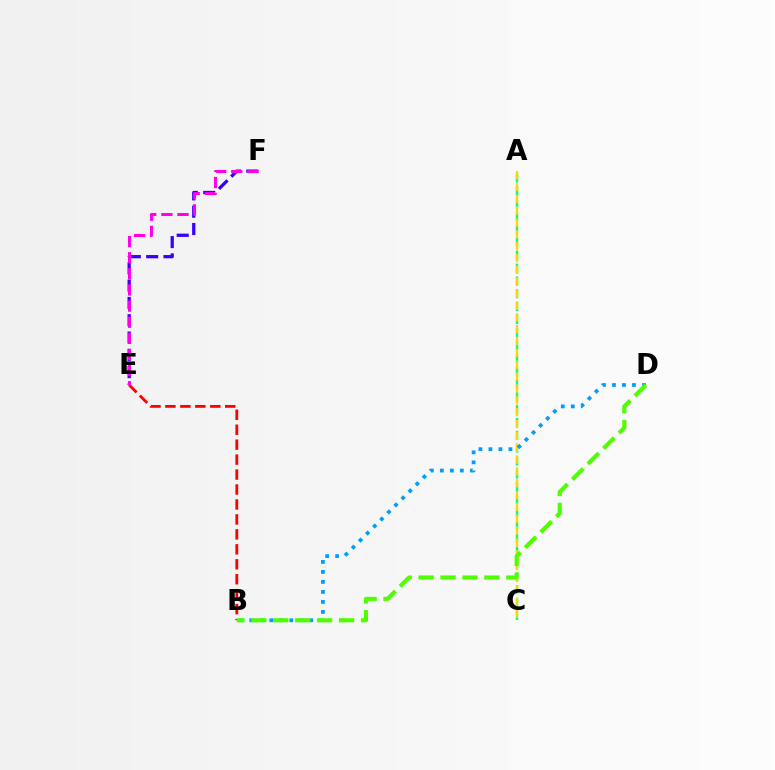{('A', 'C'): [{'color': '#00ff86', 'line_style': 'dashed', 'thickness': 1.75}, {'color': '#ffd500', 'line_style': 'dashed', 'thickness': 1.61}], ('E', 'F'): [{'color': '#3700ff', 'line_style': 'dashed', 'thickness': 2.35}, {'color': '#ff00ed', 'line_style': 'dashed', 'thickness': 2.19}], ('B', 'E'): [{'color': '#ff0000', 'line_style': 'dashed', 'thickness': 2.03}], ('B', 'D'): [{'color': '#009eff', 'line_style': 'dotted', 'thickness': 2.72}, {'color': '#4fff00', 'line_style': 'dashed', 'thickness': 2.98}]}